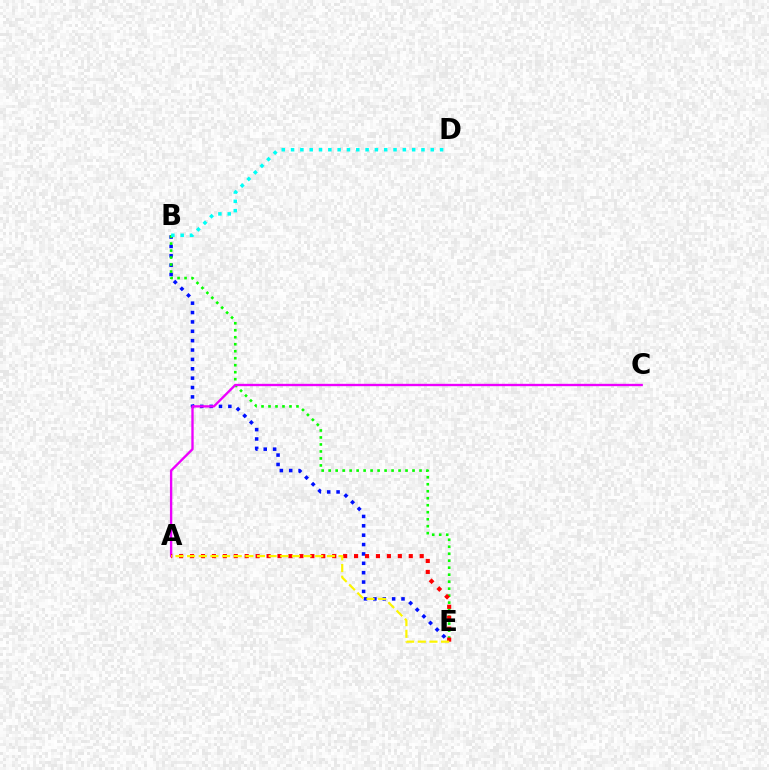{('B', 'E'): [{'color': '#0010ff', 'line_style': 'dotted', 'thickness': 2.55}, {'color': '#08ff00', 'line_style': 'dotted', 'thickness': 1.9}], ('A', 'C'): [{'color': '#ee00ff', 'line_style': 'solid', 'thickness': 1.69}], ('A', 'E'): [{'color': '#ff0000', 'line_style': 'dotted', 'thickness': 2.97}, {'color': '#fcf500', 'line_style': 'dashed', 'thickness': 1.58}], ('B', 'D'): [{'color': '#00fff6', 'line_style': 'dotted', 'thickness': 2.53}]}